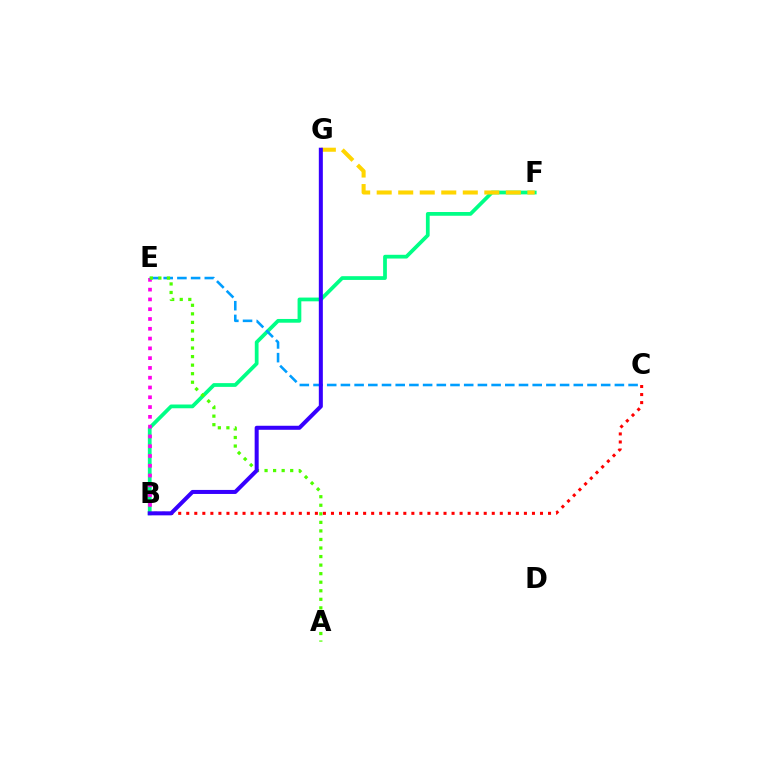{('B', 'F'): [{'color': '#00ff86', 'line_style': 'solid', 'thickness': 2.7}], ('B', 'E'): [{'color': '#ff00ed', 'line_style': 'dotted', 'thickness': 2.66}], ('C', 'E'): [{'color': '#009eff', 'line_style': 'dashed', 'thickness': 1.86}], ('A', 'E'): [{'color': '#4fff00', 'line_style': 'dotted', 'thickness': 2.32}], ('F', 'G'): [{'color': '#ffd500', 'line_style': 'dashed', 'thickness': 2.92}], ('B', 'C'): [{'color': '#ff0000', 'line_style': 'dotted', 'thickness': 2.18}], ('B', 'G'): [{'color': '#3700ff', 'line_style': 'solid', 'thickness': 2.9}]}